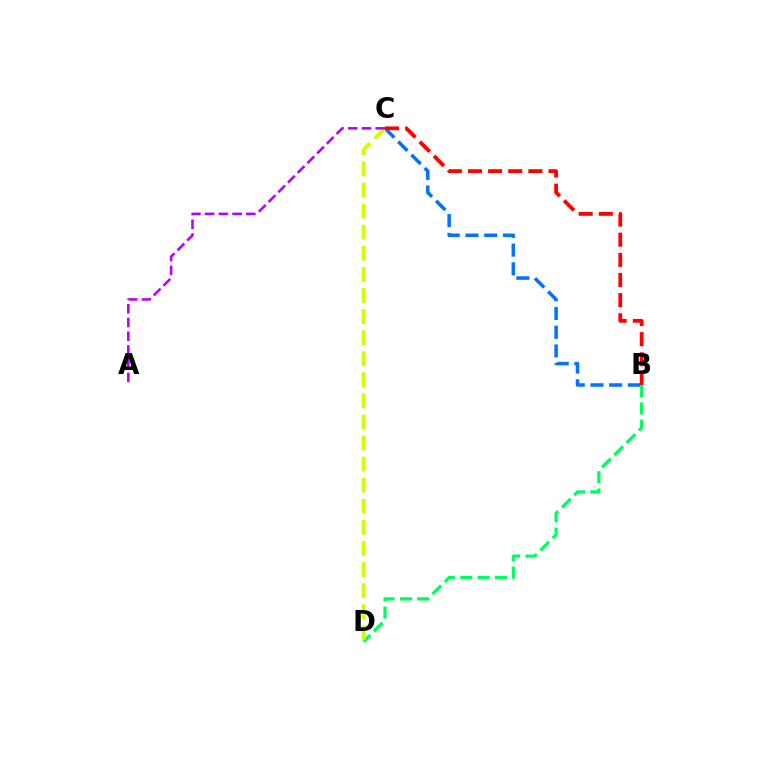{('B', 'C'): [{'color': '#0074ff', 'line_style': 'dashed', 'thickness': 2.54}, {'color': '#ff0000', 'line_style': 'dashed', 'thickness': 2.74}], ('B', 'D'): [{'color': '#00ff5c', 'line_style': 'dashed', 'thickness': 2.35}], ('C', 'D'): [{'color': '#d1ff00', 'line_style': 'dashed', 'thickness': 2.86}], ('A', 'C'): [{'color': '#b900ff', 'line_style': 'dashed', 'thickness': 1.87}]}